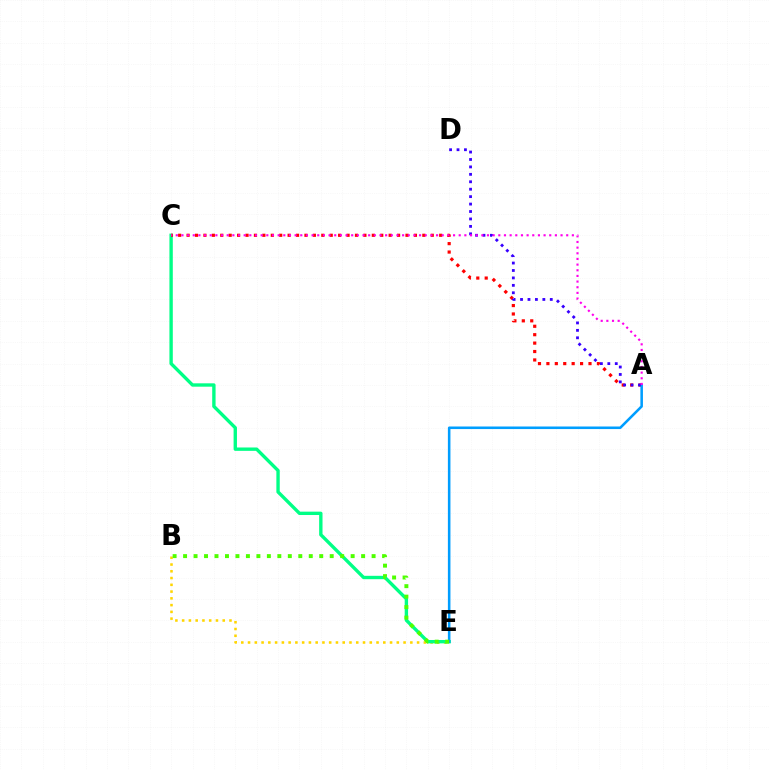{('B', 'E'): [{'color': '#ffd500', 'line_style': 'dotted', 'thickness': 1.84}, {'color': '#4fff00', 'line_style': 'dotted', 'thickness': 2.85}], ('C', 'E'): [{'color': '#00ff86', 'line_style': 'solid', 'thickness': 2.43}], ('A', 'C'): [{'color': '#ff0000', 'line_style': 'dotted', 'thickness': 2.29}, {'color': '#ff00ed', 'line_style': 'dotted', 'thickness': 1.54}], ('A', 'E'): [{'color': '#009eff', 'line_style': 'solid', 'thickness': 1.84}], ('A', 'D'): [{'color': '#3700ff', 'line_style': 'dotted', 'thickness': 2.02}]}